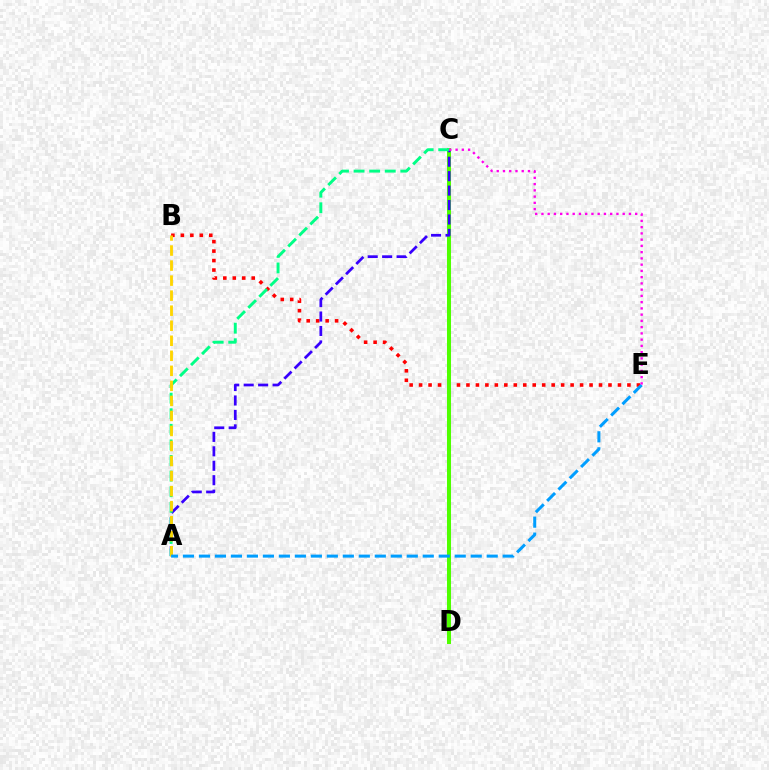{('B', 'E'): [{'color': '#ff0000', 'line_style': 'dotted', 'thickness': 2.57}], ('C', 'D'): [{'color': '#4fff00', 'line_style': 'solid', 'thickness': 2.9}], ('A', 'C'): [{'color': '#3700ff', 'line_style': 'dashed', 'thickness': 1.96}, {'color': '#00ff86', 'line_style': 'dashed', 'thickness': 2.12}], ('A', 'B'): [{'color': '#ffd500', 'line_style': 'dashed', 'thickness': 2.04}], ('A', 'E'): [{'color': '#009eff', 'line_style': 'dashed', 'thickness': 2.17}], ('C', 'E'): [{'color': '#ff00ed', 'line_style': 'dotted', 'thickness': 1.7}]}